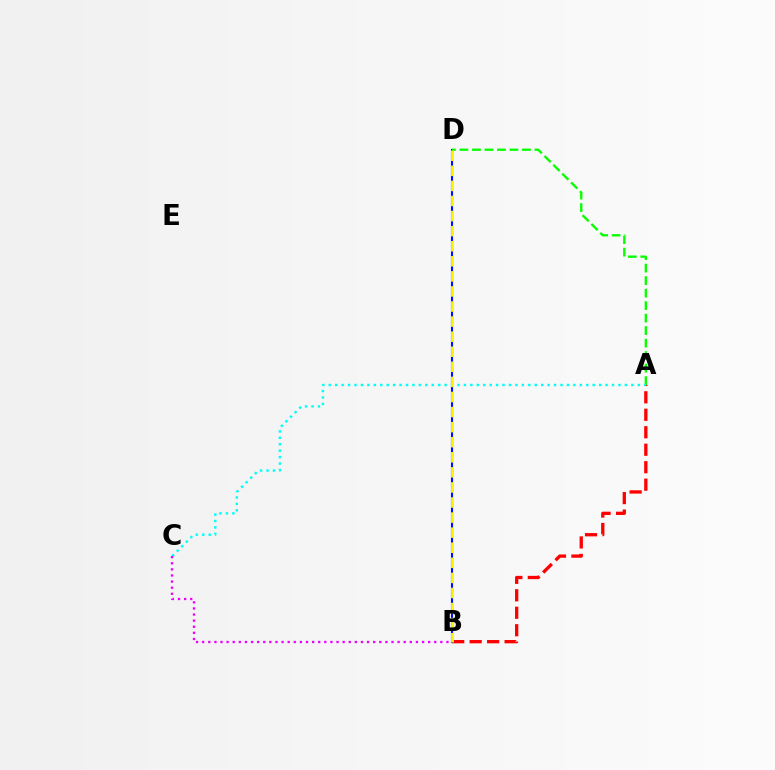{('A', 'B'): [{'color': '#ff0000', 'line_style': 'dashed', 'thickness': 2.37}], ('B', 'D'): [{'color': '#0010ff', 'line_style': 'solid', 'thickness': 1.52}, {'color': '#fcf500', 'line_style': 'dashed', 'thickness': 2.05}], ('A', 'D'): [{'color': '#08ff00', 'line_style': 'dashed', 'thickness': 1.7}], ('A', 'C'): [{'color': '#00fff6', 'line_style': 'dotted', 'thickness': 1.75}], ('B', 'C'): [{'color': '#ee00ff', 'line_style': 'dotted', 'thickness': 1.66}]}